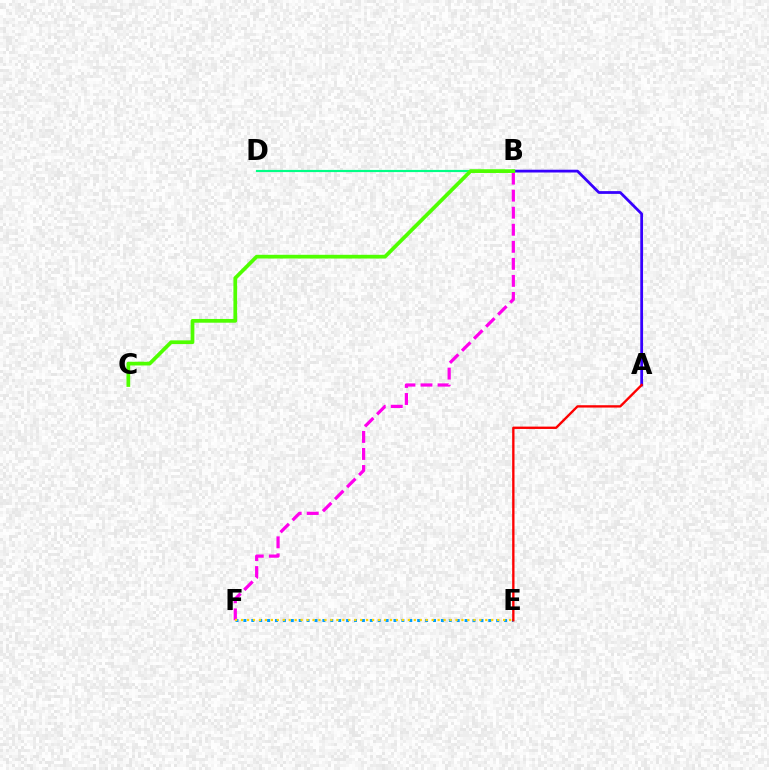{('B', 'F'): [{'color': '#ff00ed', 'line_style': 'dashed', 'thickness': 2.32}], ('E', 'F'): [{'color': '#009eff', 'line_style': 'dotted', 'thickness': 2.15}, {'color': '#ffd500', 'line_style': 'dotted', 'thickness': 1.62}], ('B', 'D'): [{'color': '#00ff86', 'line_style': 'solid', 'thickness': 1.56}], ('A', 'B'): [{'color': '#3700ff', 'line_style': 'solid', 'thickness': 1.99}], ('A', 'E'): [{'color': '#ff0000', 'line_style': 'solid', 'thickness': 1.69}], ('B', 'C'): [{'color': '#4fff00', 'line_style': 'solid', 'thickness': 2.69}]}